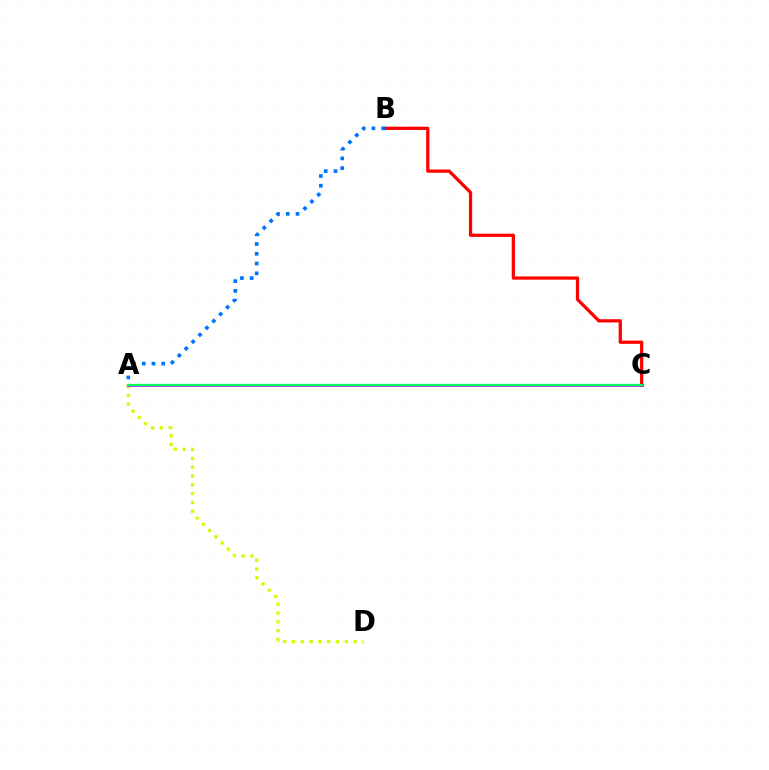{('A', 'D'): [{'color': '#d1ff00', 'line_style': 'dotted', 'thickness': 2.39}], ('B', 'C'): [{'color': '#ff0000', 'line_style': 'solid', 'thickness': 2.33}], ('A', 'C'): [{'color': '#b900ff', 'line_style': 'solid', 'thickness': 1.88}, {'color': '#00ff5c', 'line_style': 'solid', 'thickness': 1.65}], ('A', 'B'): [{'color': '#0074ff', 'line_style': 'dotted', 'thickness': 2.65}]}